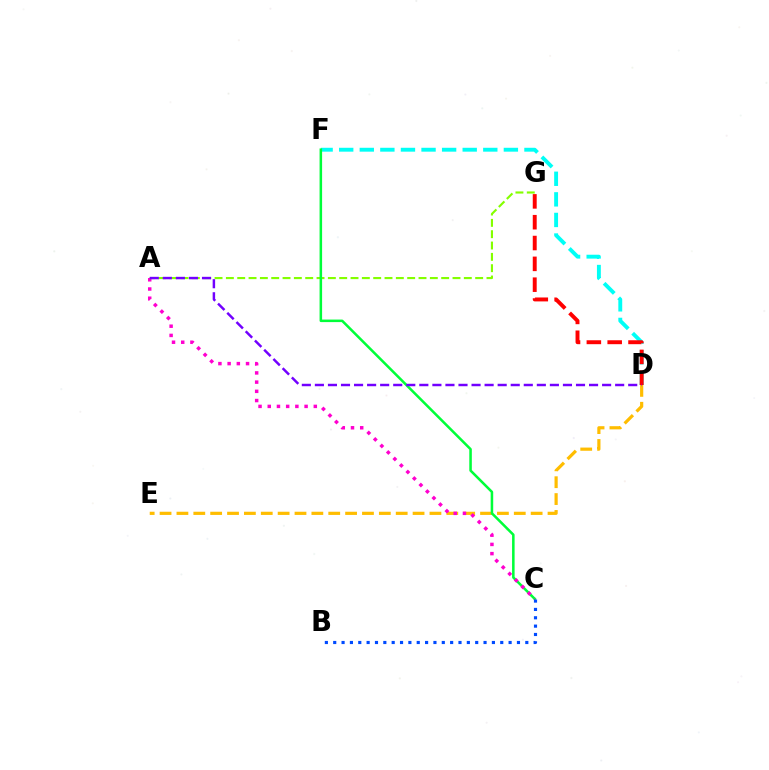{('D', 'E'): [{'color': '#ffbd00', 'line_style': 'dashed', 'thickness': 2.29}], ('D', 'F'): [{'color': '#00fff6', 'line_style': 'dashed', 'thickness': 2.8}], ('A', 'G'): [{'color': '#84ff00', 'line_style': 'dashed', 'thickness': 1.54}], ('D', 'G'): [{'color': '#ff0000', 'line_style': 'dashed', 'thickness': 2.83}], ('C', 'F'): [{'color': '#00ff39', 'line_style': 'solid', 'thickness': 1.82}], ('A', 'C'): [{'color': '#ff00cf', 'line_style': 'dotted', 'thickness': 2.5}], ('B', 'C'): [{'color': '#004bff', 'line_style': 'dotted', 'thickness': 2.27}], ('A', 'D'): [{'color': '#7200ff', 'line_style': 'dashed', 'thickness': 1.77}]}